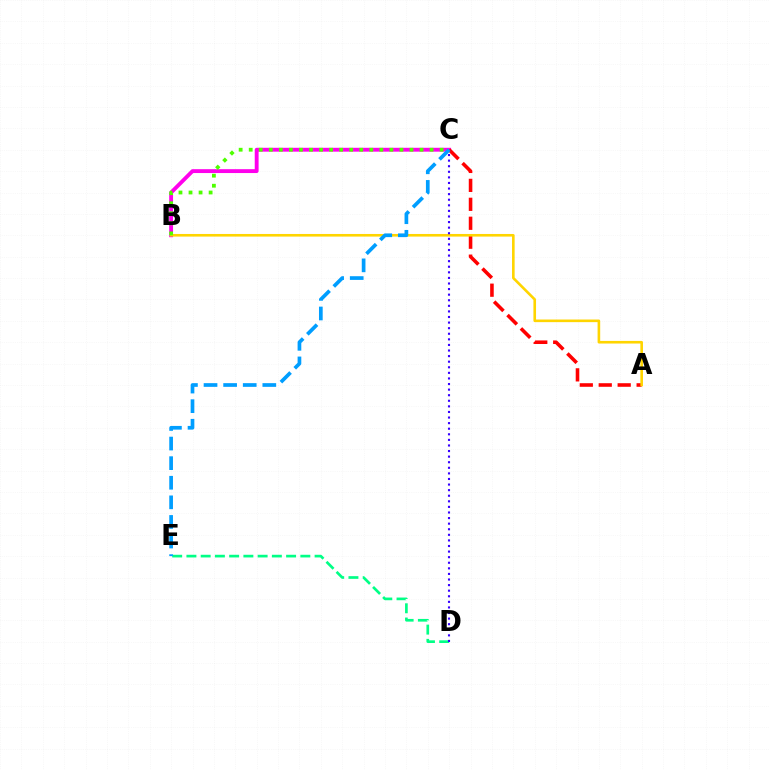{('B', 'C'): [{'color': '#ff00ed', 'line_style': 'solid', 'thickness': 2.78}, {'color': '#4fff00', 'line_style': 'dotted', 'thickness': 2.73}], ('A', 'C'): [{'color': '#ff0000', 'line_style': 'dashed', 'thickness': 2.57}], ('D', 'E'): [{'color': '#00ff86', 'line_style': 'dashed', 'thickness': 1.93}], ('A', 'B'): [{'color': '#ffd500', 'line_style': 'solid', 'thickness': 1.88}], ('C', 'D'): [{'color': '#3700ff', 'line_style': 'dotted', 'thickness': 1.52}], ('C', 'E'): [{'color': '#009eff', 'line_style': 'dashed', 'thickness': 2.66}]}